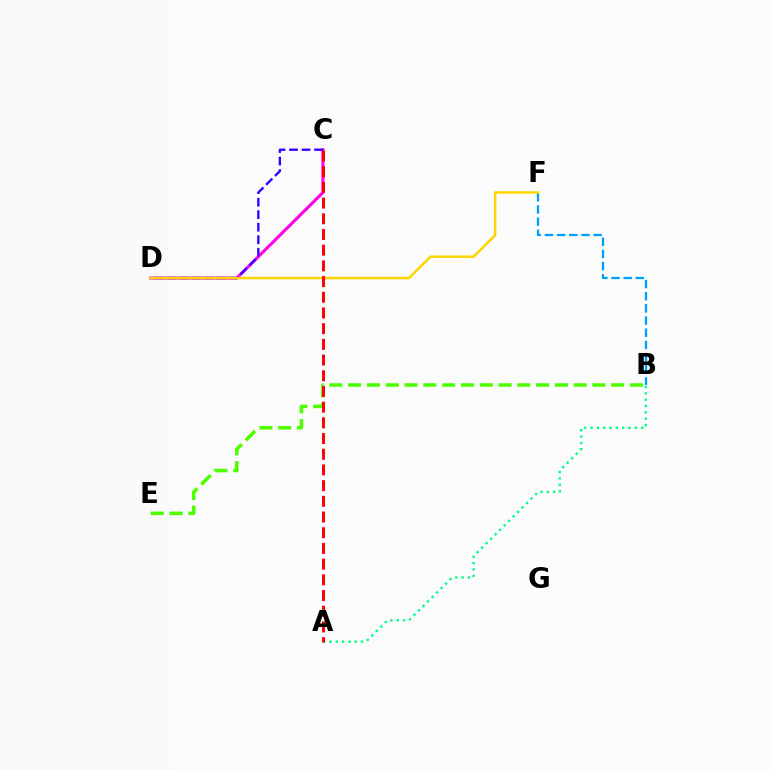{('B', 'F'): [{'color': '#009eff', 'line_style': 'dashed', 'thickness': 1.65}], ('C', 'D'): [{'color': '#ff00ed', 'line_style': 'solid', 'thickness': 2.22}, {'color': '#3700ff', 'line_style': 'dashed', 'thickness': 1.7}], ('A', 'B'): [{'color': '#00ff86', 'line_style': 'dotted', 'thickness': 1.72}], ('B', 'E'): [{'color': '#4fff00', 'line_style': 'dashed', 'thickness': 2.55}], ('D', 'F'): [{'color': '#ffd500', 'line_style': 'solid', 'thickness': 1.8}], ('A', 'C'): [{'color': '#ff0000', 'line_style': 'dashed', 'thickness': 2.13}]}